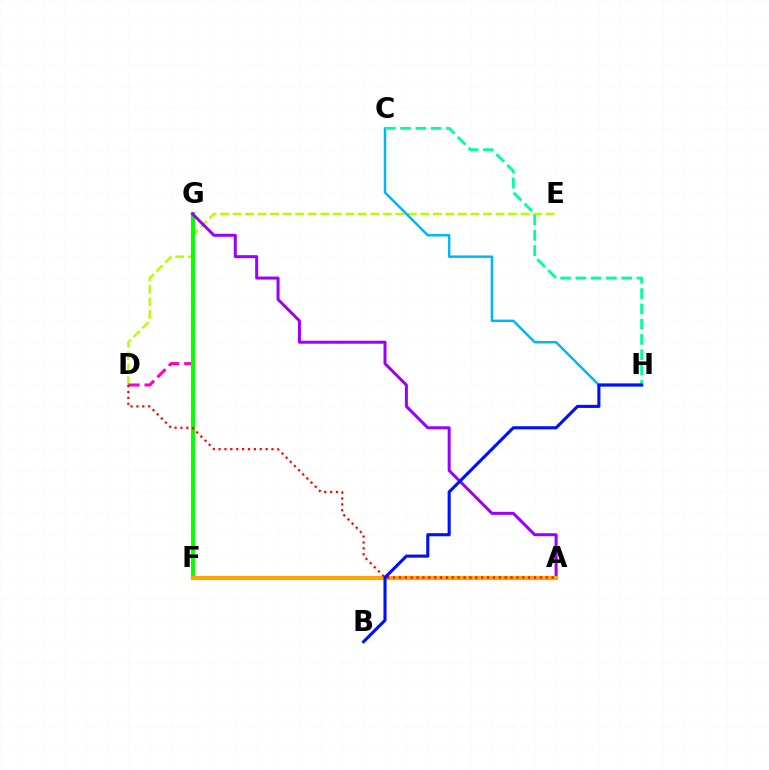{('D', 'E'): [{'color': '#b3ff00', 'line_style': 'dashed', 'thickness': 1.7}], ('C', 'H'): [{'color': '#00b5ff', 'line_style': 'solid', 'thickness': 1.78}, {'color': '#00ff9d', 'line_style': 'dashed', 'thickness': 2.07}], ('D', 'G'): [{'color': '#ff00bd', 'line_style': 'dashed', 'thickness': 2.2}], ('F', 'G'): [{'color': '#08ff00', 'line_style': 'solid', 'thickness': 2.95}], ('A', 'G'): [{'color': '#9b00ff', 'line_style': 'solid', 'thickness': 2.16}], ('A', 'F'): [{'color': '#ffa500', 'line_style': 'solid', 'thickness': 2.98}], ('A', 'D'): [{'color': '#ff0000', 'line_style': 'dotted', 'thickness': 1.6}], ('B', 'H'): [{'color': '#0010ff', 'line_style': 'solid', 'thickness': 2.23}]}